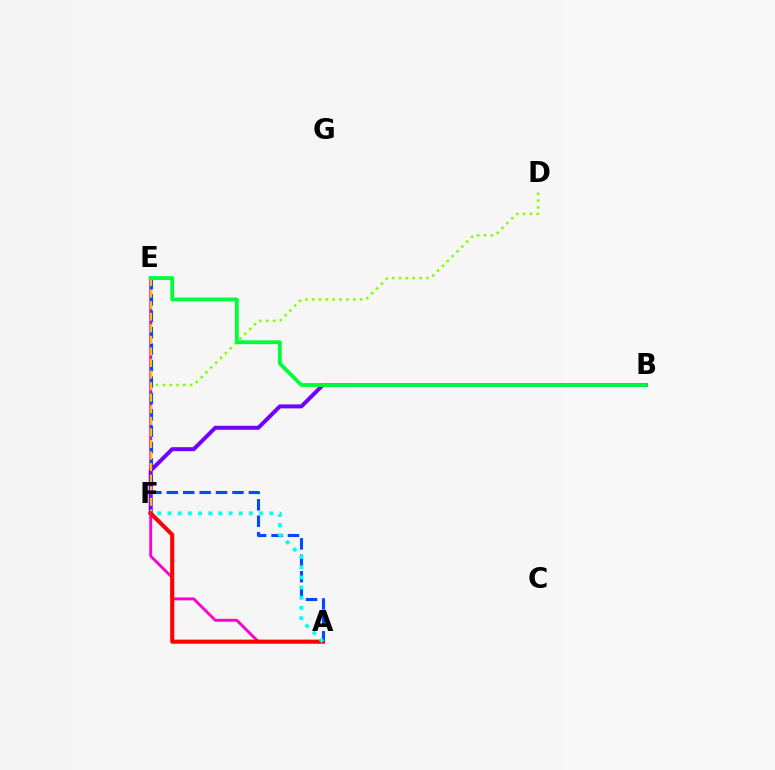{('D', 'F'): [{'color': '#84ff00', 'line_style': 'dotted', 'thickness': 1.86}], ('A', 'E'): [{'color': '#ff00cf', 'line_style': 'solid', 'thickness': 2.08}, {'color': '#004bff', 'line_style': 'dashed', 'thickness': 2.23}], ('B', 'F'): [{'color': '#7200ff', 'line_style': 'solid', 'thickness': 2.87}], ('E', 'F'): [{'color': '#ffbd00', 'line_style': 'dashed', 'thickness': 1.57}], ('B', 'E'): [{'color': '#00ff39', 'line_style': 'solid', 'thickness': 2.76}], ('A', 'F'): [{'color': '#ff0000', 'line_style': 'solid', 'thickness': 2.93}, {'color': '#00fff6', 'line_style': 'dotted', 'thickness': 2.77}]}